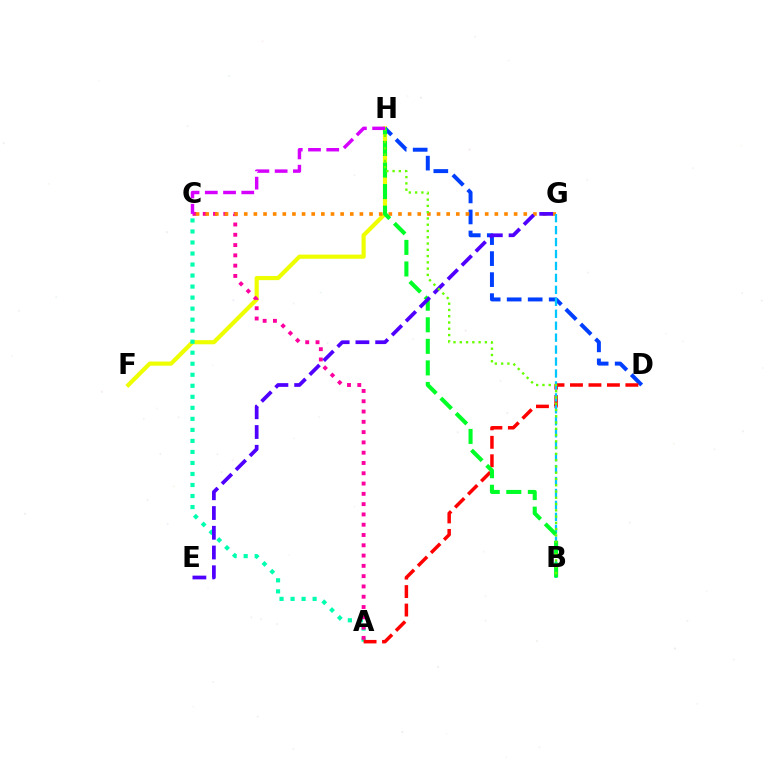{('F', 'H'): [{'color': '#eeff00', 'line_style': 'solid', 'thickness': 2.99}], ('A', 'C'): [{'color': '#00ffaf', 'line_style': 'dotted', 'thickness': 2.99}, {'color': '#ff00a0', 'line_style': 'dotted', 'thickness': 2.8}], ('D', 'H'): [{'color': '#003fff', 'line_style': 'dashed', 'thickness': 2.86}], ('A', 'D'): [{'color': '#ff0000', 'line_style': 'dashed', 'thickness': 2.51}], ('C', 'G'): [{'color': '#ff8800', 'line_style': 'dotted', 'thickness': 2.62}], ('B', 'G'): [{'color': '#00c7ff', 'line_style': 'dashed', 'thickness': 1.62}], ('B', 'H'): [{'color': '#00ff27', 'line_style': 'dashed', 'thickness': 2.93}, {'color': '#66ff00', 'line_style': 'dotted', 'thickness': 1.7}], ('E', 'G'): [{'color': '#4f00ff', 'line_style': 'dashed', 'thickness': 2.68}], ('C', 'H'): [{'color': '#d600ff', 'line_style': 'dashed', 'thickness': 2.48}]}